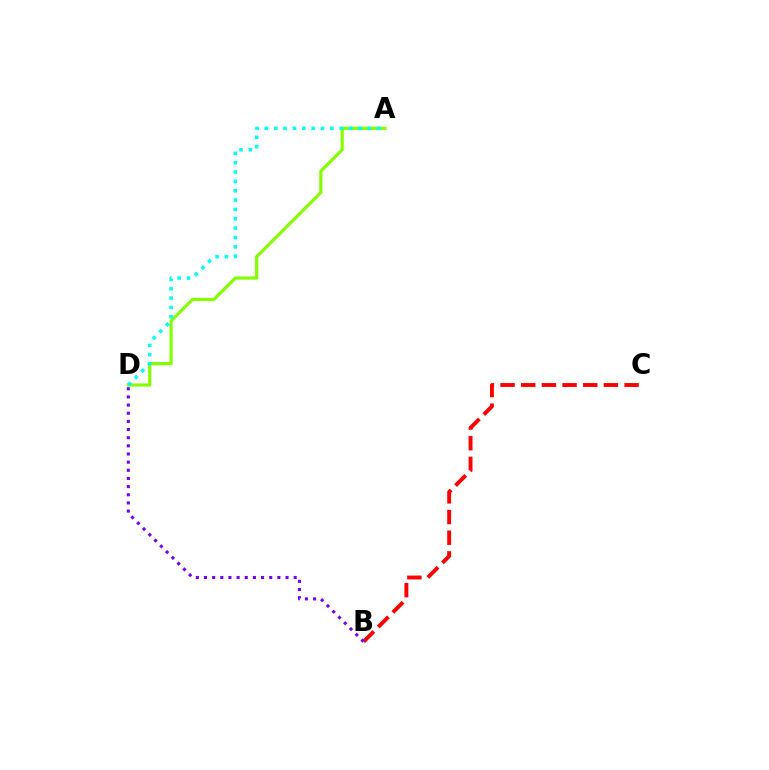{('A', 'D'): [{'color': '#84ff00', 'line_style': 'solid', 'thickness': 2.28}, {'color': '#00fff6', 'line_style': 'dotted', 'thickness': 2.54}], ('B', 'C'): [{'color': '#ff0000', 'line_style': 'dashed', 'thickness': 2.81}], ('B', 'D'): [{'color': '#7200ff', 'line_style': 'dotted', 'thickness': 2.22}]}